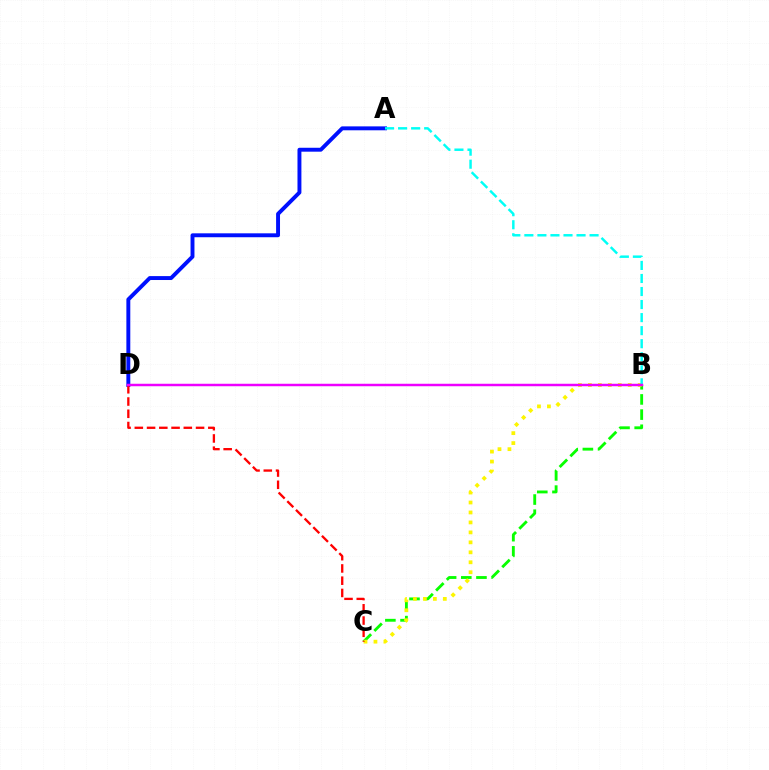{('B', 'C'): [{'color': '#08ff00', 'line_style': 'dashed', 'thickness': 2.06}, {'color': '#fcf500', 'line_style': 'dotted', 'thickness': 2.71}], ('A', 'D'): [{'color': '#0010ff', 'line_style': 'solid', 'thickness': 2.82}], ('A', 'B'): [{'color': '#00fff6', 'line_style': 'dashed', 'thickness': 1.77}], ('C', 'D'): [{'color': '#ff0000', 'line_style': 'dashed', 'thickness': 1.66}], ('B', 'D'): [{'color': '#ee00ff', 'line_style': 'solid', 'thickness': 1.78}]}